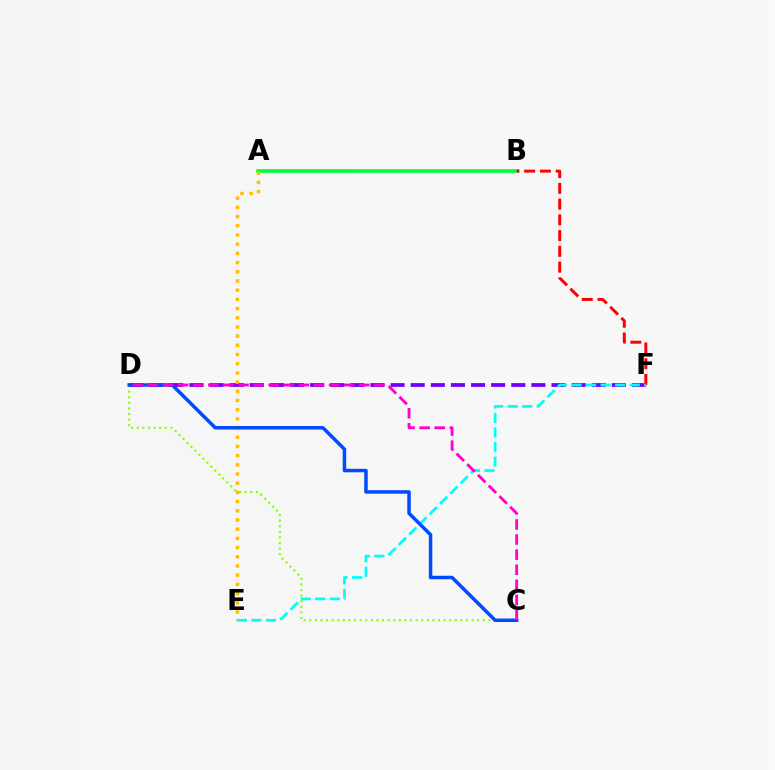{('A', 'B'): [{'color': '#00ff39', 'line_style': 'solid', 'thickness': 2.6}], ('D', 'F'): [{'color': '#7200ff', 'line_style': 'dashed', 'thickness': 2.73}], ('A', 'E'): [{'color': '#ffbd00', 'line_style': 'dotted', 'thickness': 2.5}], ('C', 'D'): [{'color': '#84ff00', 'line_style': 'dotted', 'thickness': 1.52}, {'color': '#004bff', 'line_style': 'solid', 'thickness': 2.52}, {'color': '#ff00cf', 'line_style': 'dashed', 'thickness': 2.05}], ('B', 'F'): [{'color': '#ff0000', 'line_style': 'dashed', 'thickness': 2.14}], ('E', 'F'): [{'color': '#00fff6', 'line_style': 'dashed', 'thickness': 1.98}]}